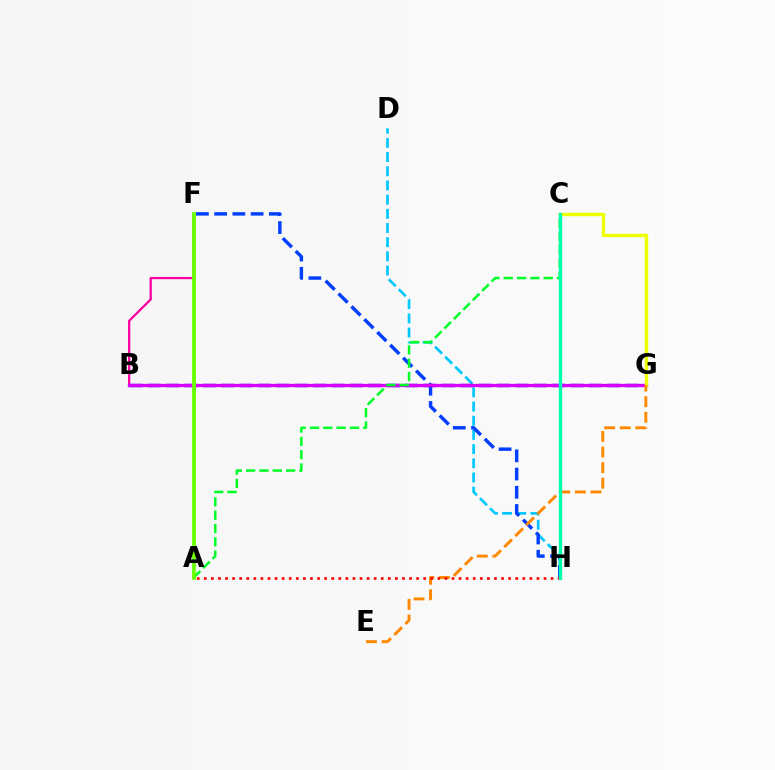{('D', 'H'): [{'color': '#00c7ff', 'line_style': 'dashed', 'thickness': 1.93}], ('B', 'F'): [{'color': '#ff00a0', 'line_style': 'solid', 'thickness': 1.63}], ('F', 'H'): [{'color': '#003fff', 'line_style': 'dashed', 'thickness': 2.48}], ('B', 'G'): [{'color': '#4f00ff', 'line_style': 'dashed', 'thickness': 2.5}, {'color': '#d600ff', 'line_style': 'solid', 'thickness': 2.35}], ('C', 'G'): [{'color': '#eeff00', 'line_style': 'solid', 'thickness': 2.46}], ('A', 'C'): [{'color': '#00ff27', 'line_style': 'dashed', 'thickness': 1.81}], ('E', 'G'): [{'color': '#ff8800', 'line_style': 'dashed', 'thickness': 2.12}], ('A', 'F'): [{'color': '#66ff00', 'line_style': 'solid', 'thickness': 2.71}], ('A', 'H'): [{'color': '#ff0000', 'line_style': 'dotted', 'thickness': 1.92}], ('C', 'H'): [{'color': '#00ffaf', 'line_style': 'solid', 'thickness': 2.41}]}